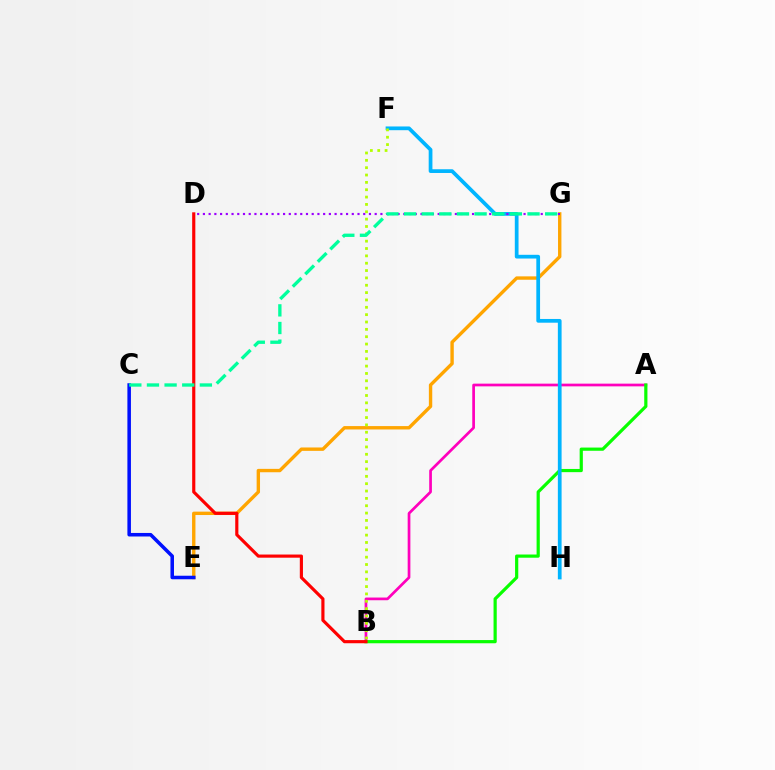{('A', 'B'): [{'color': '#ff00bd', 'line_style': 'solid', 'thickness': 1.95}, {'color': '#08ff00', 'line_style': 'solid', 'thickness': 2.3}], ('E', 'G'): [{'color': '#ffa500', 'line_style': 'solid', 'thickness': 2.44}], ('B', 'D'): [{'color': '#ff0000', 'line_style': 'solid', 'thickness': 2.27}], ('F', 'H'): [{'color': '#00b5ff', 'line_style': 'solid', 'thickness': 2.69}], ('C', 'E'): [{'color': '#0010ff', 'line_style': 'solid', 'thickness': 2.55}], ('D', 'G'): [{'color': '#9b00ff', 'line_style': 'dotted', 'thickness': 1.56}], ('B', 'F'): [{'color': '#b3ff00', 'line_style': 'dotted', 'thickness': 2.0}], ('C', 'G'): [{'color': '#00ff9d', 'line_style': 'dashed', 'thickness': 2.4}]}